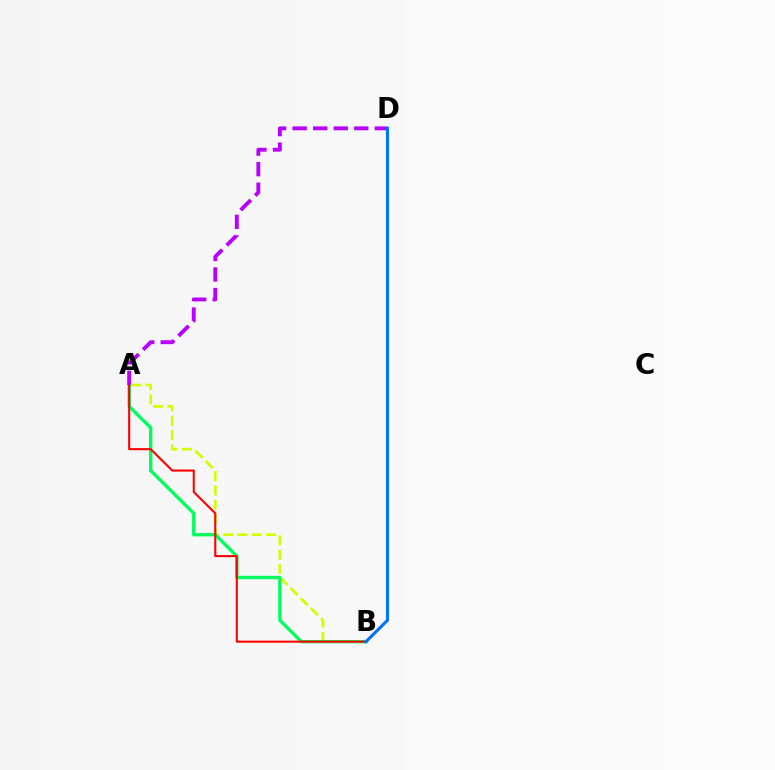{('A', 'B'): [{'color': '#d1ff00', 'line_style': 'dashed', 'thickness': 1.94}, {'color': '#00ff5c', 'line_style': 'solid', 'thickness': 2.39}, {'color': '#ff0000', 'line_style': 'solid', 'thickness': 1.5}], ('A', 'D'): [{'color': '#b900ff', 'line_style': 'dashed', 'thickness': 2.79}], ('B', 'D'): [{'color': '#0074ff', 'line_style': 'solid', 'thickness': 2.21}]}